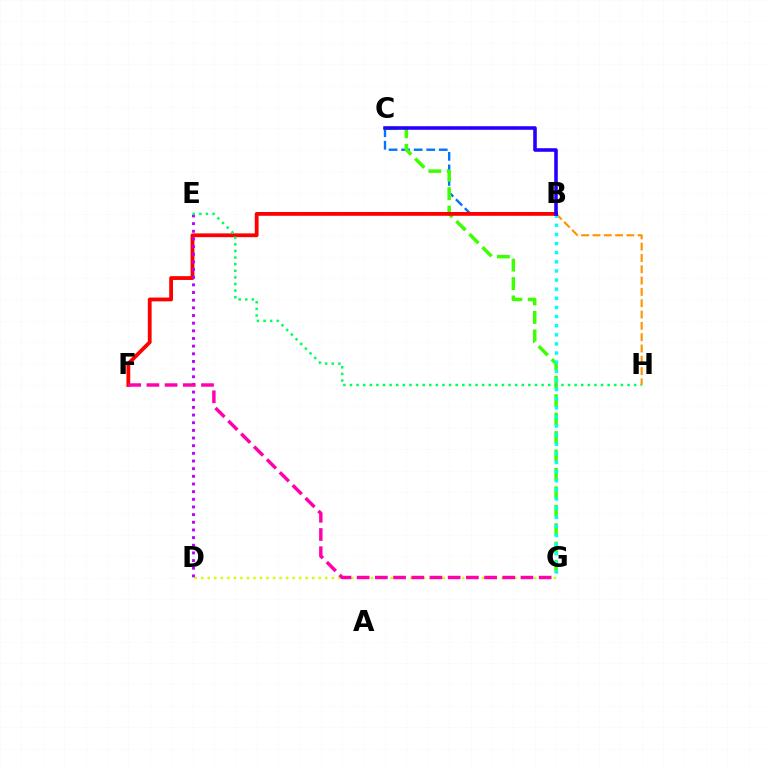{('B', 'C'): [{'color': '#0074ff', 'line_style': 'dashed', 'thickness': 1.7}, {'color': '#2500ff', 'line_style': 'solid', 'thickness': 2.57}], ('D', 'G'): [{'color': '#d1ff00', 'line_style': 'dotted', 'thickness': 1.77}], ('B', 'H'): [{'color': '#ff9400', 'line_style': 'dashed', 'thickness': 1.54}], ('C', 'G'): [{'color': '#3dff00', 'line_style': 'dashed', 'thickness': 2.5}], ('B', 'G'): [{'color': '#00fff6', 'line_style': 'dotted', 'thickness': 2.48}], ('B', 'F'): [{'color': '#ff0000', 'line_style': 'solid', 'thickness': 2.74}], ('D', 'E'): [{'color': '#b900ff', 'line_style': 'dotted', 'thickness': 2.08}], ('E', 'H'): [{'color': '#00ff5c', 'line_style': 'dotted', 'thickness': 1.8}], ('F', 'G'): [{'color': '#ff00ac', 'line_style': 'dashed', 'thickness': 2.47}]}